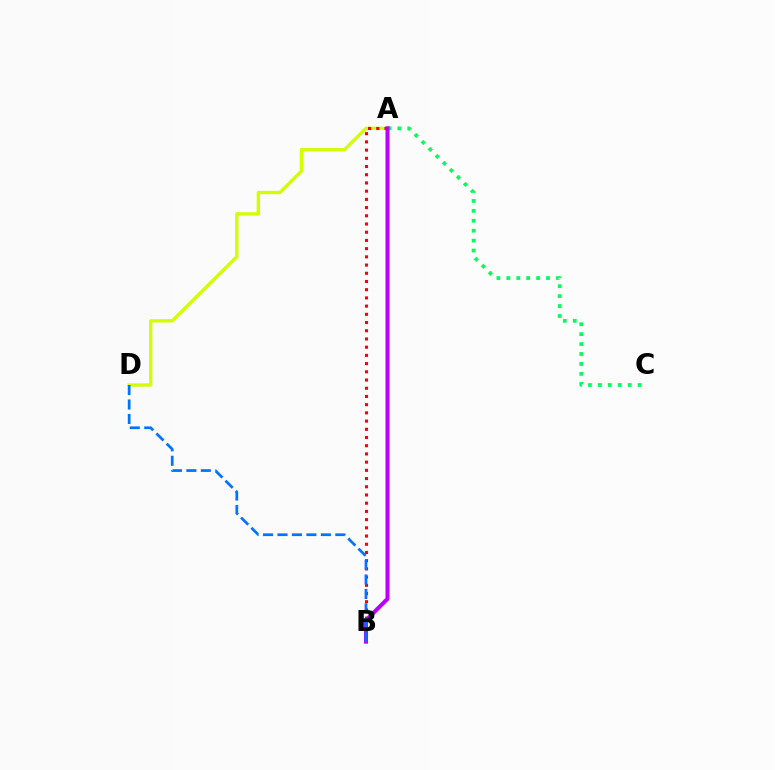{('A', 'C'): [{'color': '#00ff5c', 'line_style': 'dotted', 'thickness': 2.7}], ('A', 'D'): [{'color': '#d1ff00', 'line_style': 'solid', 'thickness': 2.4}], ('A', 'B'): [{'color': '#ff0000', 'line_style': 'dotted', 'thickness': 2.23}, {'color': '#b900ff', 'line_style': 'solid', 'thickness': 2.89}], ('B', 'D'): [{'color': '#0074ff', 'line_style': 'dashed', 'thickness': 1.96}]}